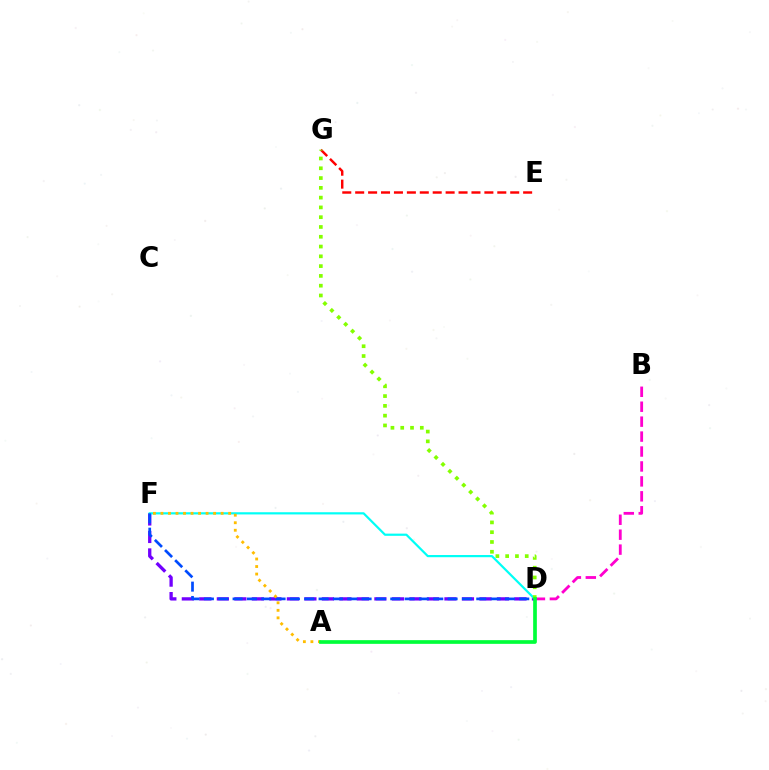{('D', 'F'): [{'color': '#7200ff', 'line_style': 'dashed', 'thickness': 2.38}, {'color': '#00fff6', 'line_style': 'solid', 'thickness': 1.59}, {'color': '#004bff', 'line_style': 'dashed', 'thickness': 1.95}], ('E', 'G'): [{'color': '#ff0000', 'line_style': 'dashed', 'thickness': 1.76}], ('B', 'D'): [{'color': '#ff00cf', 'line_style': 'dashed', 'thickness': 2.03}], ('A', 'F'): [{'color': '#ffbd00', 'line_style': 'dotted', 'thickness': 2.04}], ('D', 'G'): [{'color': '#84ff00', 'line_style': 'dotted', 'thickness': 2.66}], ('A', 'D'): [{'color': '#00ff39', 'line_style': 'solid', 'thickness': 2.66}]}